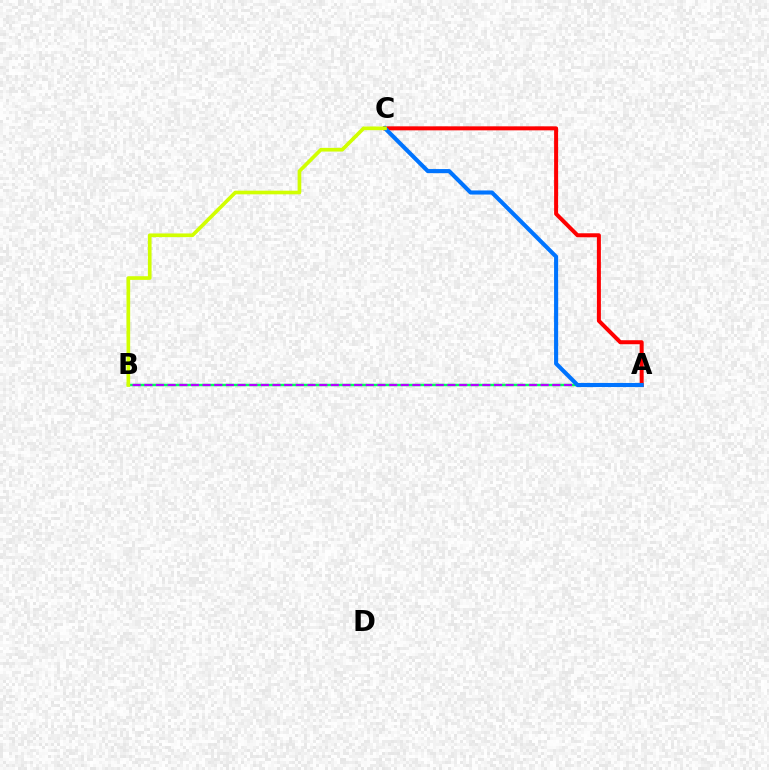{('A', 'B'): [{'color': '#00ff5c', 'line_style': 'solid', 'thickness': 1.78}, {'color': '#b900ff', 'line_style': 'dashed', 'thickness': 1.58}], ('A', 'C'): [{'color': '#ff0000', 'line_style': 'solid', 'thickness': 2.88}, {'color': '#0074ff', 'line_style': 'solid', 'thickness': 2.95}], ('B', 'C'): [{'color': '#d1ff00', 'line_style': 'solid', 'thickness': 2.64}]}